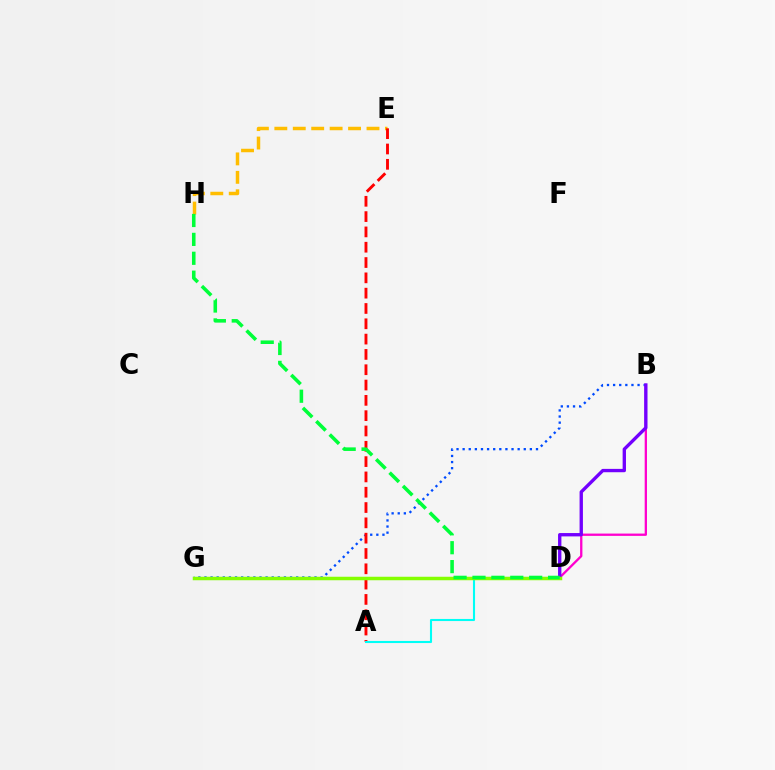{('E', 'H'): [{'color': '#ffbd00', 'line_style': 'dashed', 'thickness': 2.5}], ('B', 'D'): [{'color': '#ff00cf', 'line_style': 'solid', 'thickness': 1.66}, {'color': '#7200ff', 'line_style': 'solid', 'thickness': 2.41}], ('B', 'G'): [{'color': '#004bff', 'line_style': 'dotted', 'thickness': 1.66}], ('A', 'E'): [{'color': '#ff0000', 'line_style': 'dashed', 'thickness': 2.08}], ('A', 'D'): [{'color': '#00fff6', 'line_style': 'solid', 'thickness': 1.51}], ('D', 'G'): [{'color': '#84ff00', 'line_style': 'solid', 'thickness': 2.51}], ('D', 'H'): [{'color': '#00ff39', 'line_style': 'dashed', 'thickness': 2.57}]}